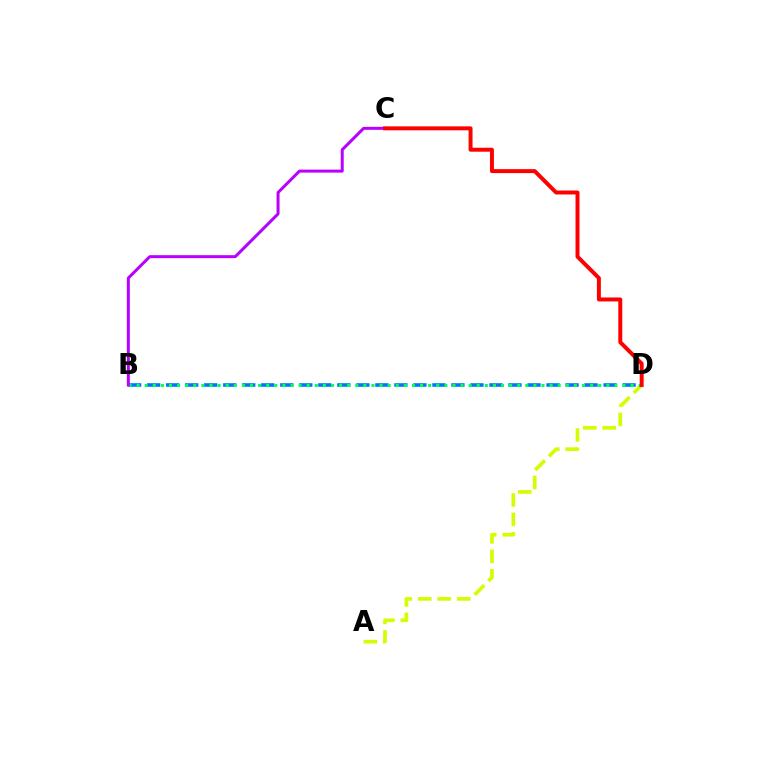{('B', 'D'): [{'color': '#0074ff', 'line_style': 'dashed', 'thickness': 2.58}, {'color': '#00ff5c', 'line_style': 'dotted', 'thickness': 2.2}], ('A', 'D'): [{'color': '#d1ff00', 'line_style': 'dashed', 'thickness': 2.64}], ('B', 'C'): [{'color': '#b900ff', 'line_style': 'solid', 'thickness': 2.15}], ('C', 'D'): [{'color': '#ff0000', 'line_style': 'solid', 'thickness': 2.85}]}